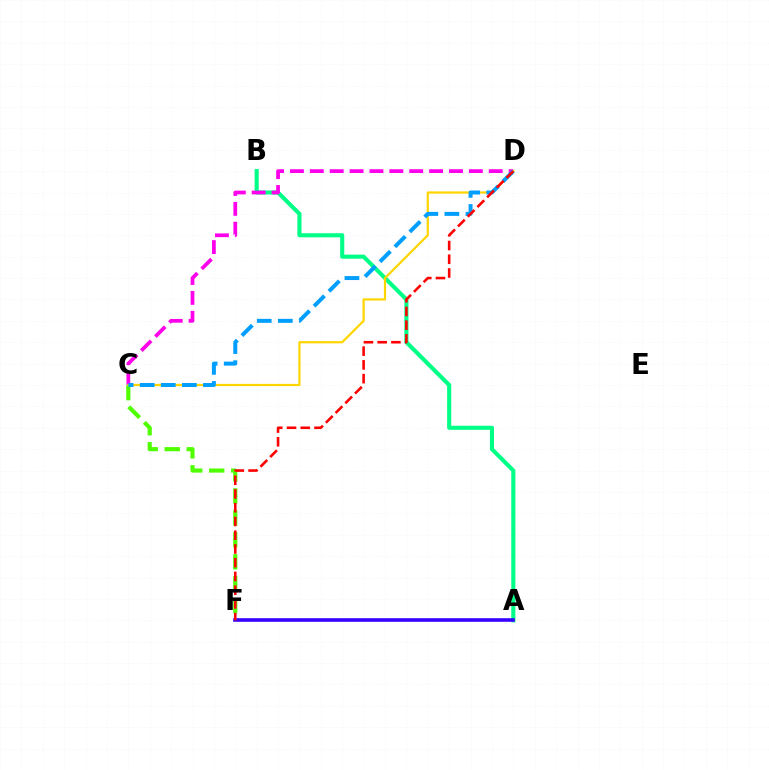{('A', 'B'): [{'color': '#00ff86', 'line_style': 'solid', 'thickness': 2.95}], ('C', 'D'): [{'color': '#ff00ed', 'line_style': 'dashed', 'thickness': 2.7}, {'color': '#ffd500', 'line_style': 'solid', 'thickness': 1.6}, {'color': '#009eff', 'line_style': 'dashed', 'thickness': 2.86}], ('C', 'F'): [{'color': '#4fff00', 'line_style': 'dashed', 'thickness': 2.98}], ('A', 'F'): [{'color': '#3700ff', 'line_style': 'solid', 'thickness': 2.59}], ('D', 'F'): [{'color': '#ff0000', 'line_style': 'dashed', 'thickness': 1.87}]}